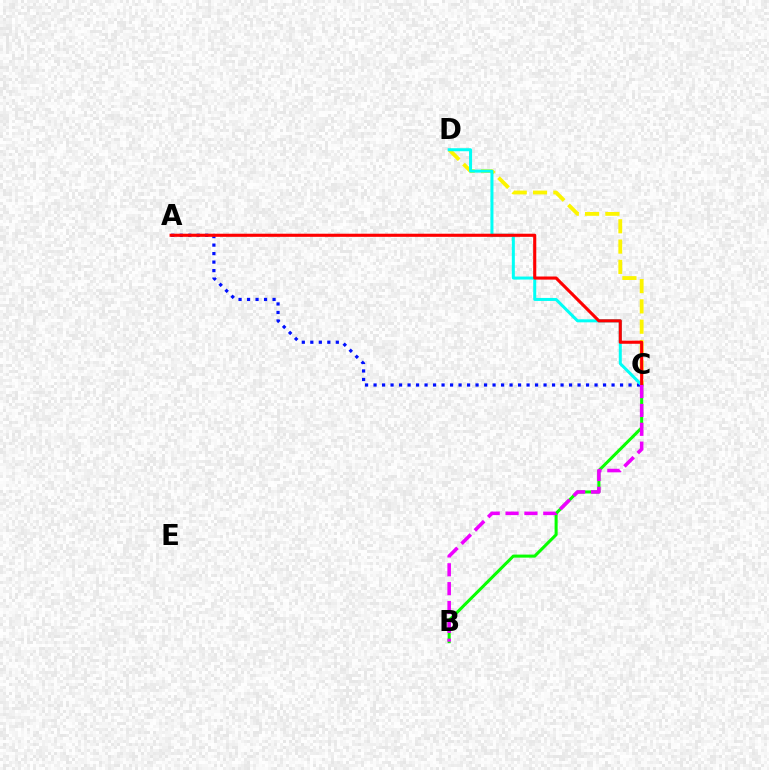{('C', 'D'): [{'color': '#fcf500', 'line_style': 'dashed', 'thickness': 2.76}, {'color': '#00fff6', 'line_style': 'solid', 'thickness': 2.17}], ('B', 'C'): [{'color': '#08ff00', 'line_style': 'solid', 'thickness': 2.19}, {'color': '#ee00ff', 'line_style': 'dashed', 'thickness': 2.56}], ('A', 'C'): [{'color': '#0010ff', 'line_style': 'dotted', 'thickness': 2.31}, {'color': '#ff0000', 'line_style': 'solid', 'thickness': 2.24}]}